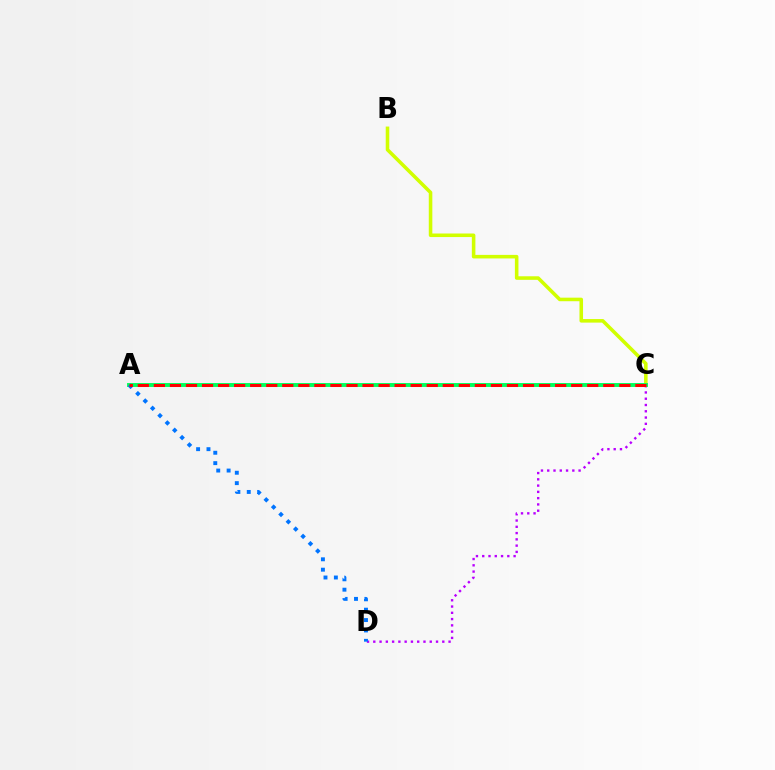{('B', 'C'): [{'color': '#d1ff00', 'line_style': 'solid', 'thickness': 2.56}], ('C', 'D'): [{'color': '#b900ff', 'line_style': 'dotted', 'thickness': 1.7}], ('A', 'C'): [{'color': '#00ff5c', 'line_style': 'solid', 'thickness': 2.81}, {'color': '#ff0000', 'line_style': 'dashed', 'thickness': 2.18}], ('A', 'D'): [{'color': '#0074ff', 'line_style': 'dotted', 'thickness': 2.82}]}